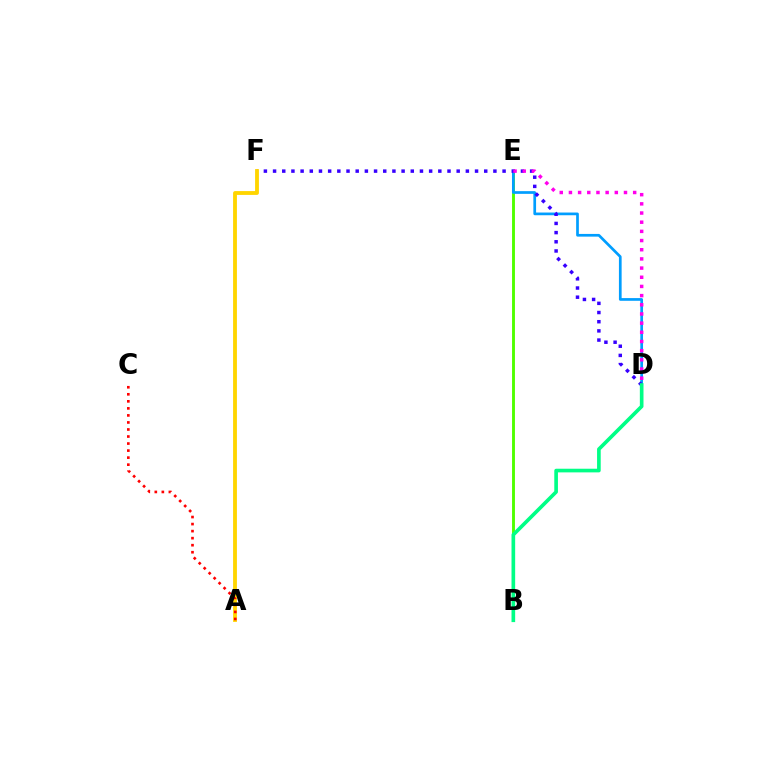{('B', 'E'): [{'color': '#4fff00', 'line_style': 'solid', 'thickness': 2.08}], ('D', 'E'): [{'color': '#009eff', 'line_style': 'solid', 'thickness': 1.95}, {'color': '#ff00ed', 'line_style': 'dotted', 'thickness': 2.49}], ('D', 'F'): [{'color': '#3700ff', 'line_style': 'dotted', 'thickness': 2.49}], ('A', 'F'): [{'color': '#ffd500', 'line_style': 'solid', 'thickness': 2.75}], ('A', 'C'): [{'color': '#ff0000', 'line_style': 'dotted', 'thickness': 1.91}], ('B', 'D'): [{'color': '#00ff86', 'line_style': 'solid', 'thickness': 2.63}]}